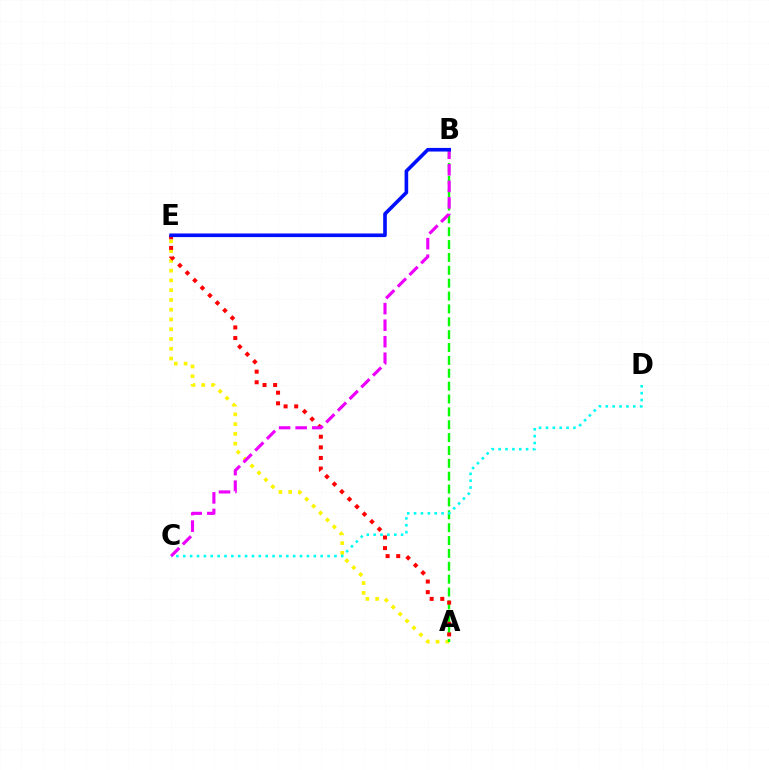{('A', 'E'): [{'color': '#fcf500', 'line_style': 'dotted', 'thickness': 2.65}, {'color': '#ff0000', 'line_style': 'dotted', 'thickness': 2.88}], ('A', 'B'): [{'color': '#08ff00', 'line_style': 'dashed', 'thickness': 1.75}], ('C', 'D'): [{'color': '#00fff6', 'line_style': 'dotted', 'thickness': 1.87}], ('B', 'C'): [{'color': '#ee00ff', 'line_style': 'dashed', 'thickness': 2.25}], ('B', 'E'): [{'color': '#0010ff', 'line_style': 'solid', 'thickness': 2.61}]}